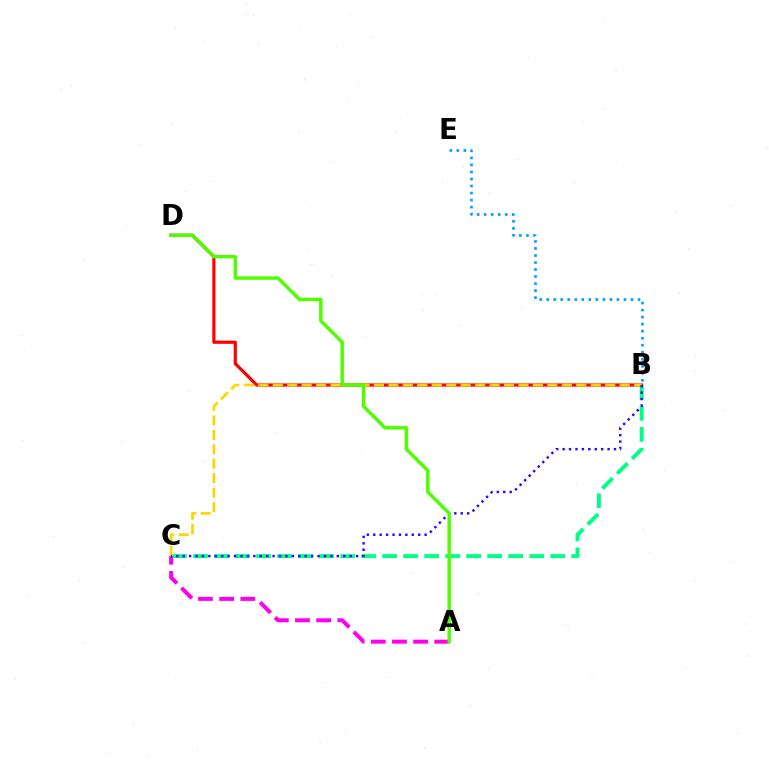{('B', 'D'): [{'color': '#ff0000', 'line_style': 'solid', 'thickness': 2.29}], ('B', 'C'): [{'color': '#00ff86', 'line_style': 'dashed', 'thickness': 2.85}, {'color': '#ffd500', 'line_style': 'dashed', 'thickness': 1.96}, {'color': '#3700ff', 'line_style': 'dotted', 'thickness': 1.75}], ('B', 'E'): [{'color': '#009eff', 'line_style': 'dotted', 'thickness': 1.91}], ('A', 'C'): [{'color': '#ff00ed', 'line_style': 'dashed', 'thickness': 2.88}], ('A', 'D'): [{'color': '#4fff00', 'line_style': 'solid', 'thickness': 2.48}]}